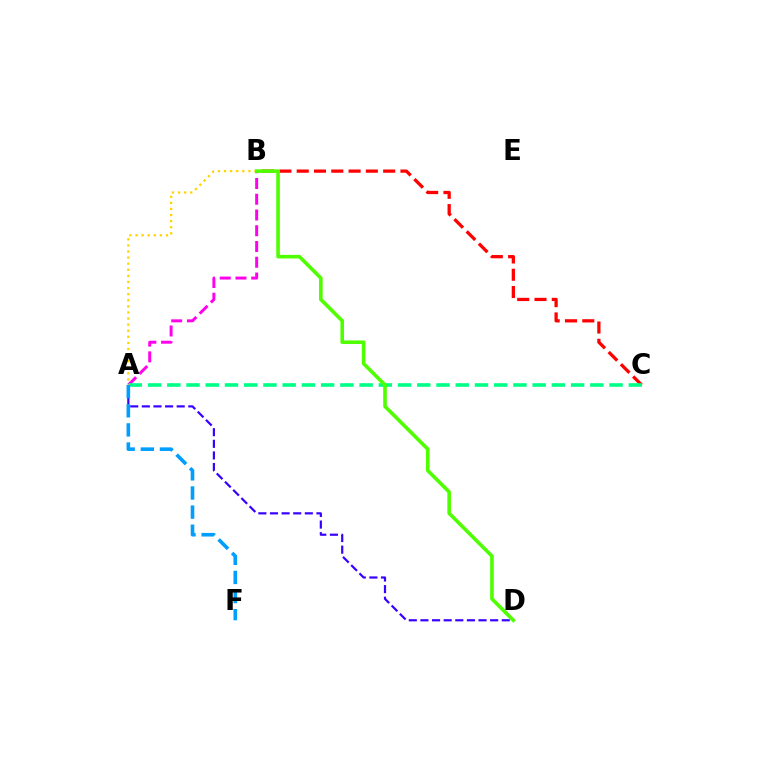{('B', 'C'): [{'color': '#ff0000', 'line_style': 'dashed', 'thickness': 2.35}], ('A', 'B'): [{'color': '#ff00ed', 'line_style': 'dashed', 'thickness': 2.14}, {'color': '#ffd500', 'line_style': 'dotted', 'thickness': 1.66}], ('A', 'C'): [{'color': '#00ff86', 'line_style': 'dashed', 'thickness': 2.61}], ('A', 'D'): [{'color': '#3700ff', 'line_style': 'dashed', 'thickness': 1.58}], ('B', 'D'): [{'color': '#4fff00', 'line_style': 'solid', 'thickness': 2.59}], ('A', 'F'): [{'color': '#009eff', 'line_style': 'dashed', 'thickness': 2.6}]}